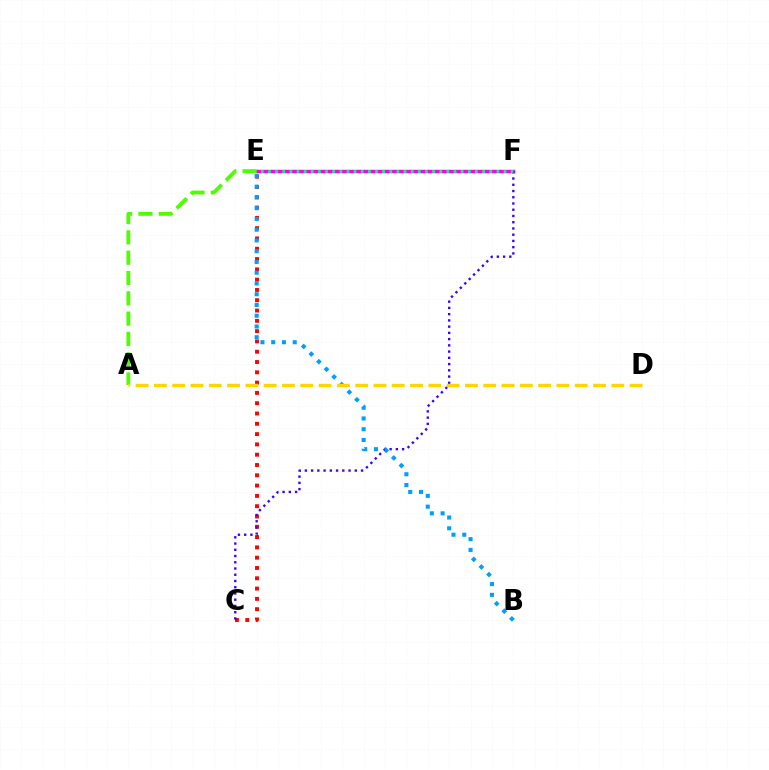{('E', 'F'): [{'color': '#ff00ed', 'line_style': 'solid', 'thickness': 2.48}, {'color': '#00ff86', 'line_style': 'dotted', 'thickness': 1.94}], ('C', 'E'): [{'color': '#ff0000', 'line_style': 'dotted', 'thickness': 2.8}], ('C', 'F'): [{'color': '#3700ff', 'line_style': 'dotted', 'thickness': 1.7}], ('B', 'E'): [{'color': '#009eff', 'line_style': 'dotted', 'thickness': 2.92}], ('A', 'E'): [{'color': '#4fff00', 'line_style': 'dashed', 'thickness': 2.76}], ('A', 'D'): [{'color': '#ffd500', 'line_style': 'dashed', 'thickness': 2.49}]}